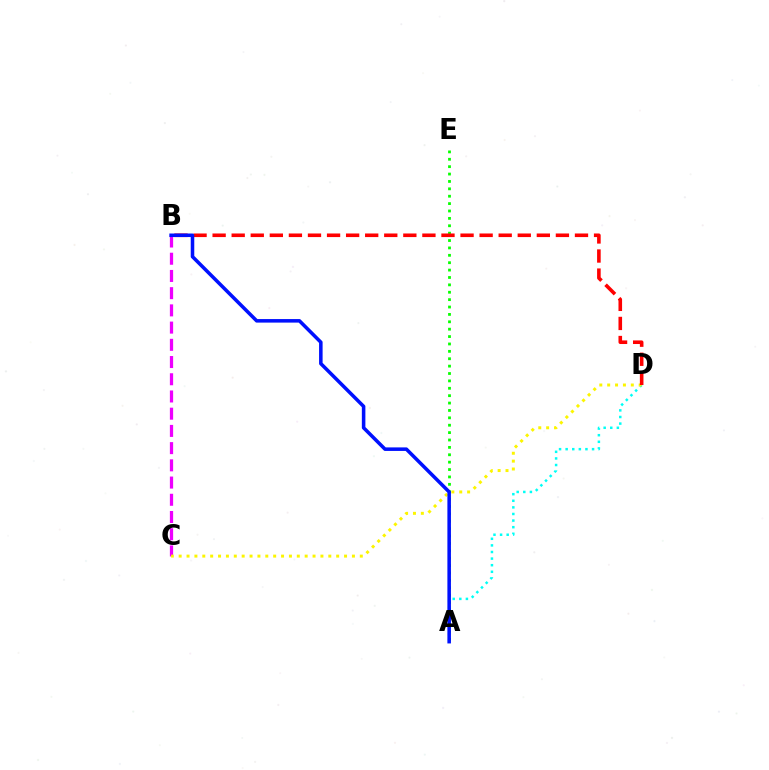{('A', 'E'): [{'color': '#08ff00', 'line_style': 'dotted', 'thickness': 2.01}], ('A', 'D'): [{'color': '#00fff6', 'line_style': 'dotted', 'thickness': 1.79}], ('B', 'C'): [{'color': '#ee00ff', 'line_style': 'dashed', 'thickness': 2.34}], ('C', 'D'): [{'color': '#fcf500', 'line_style': 'dotted', 'thickness': 2.14}], ('B', 'D'): [{'color': '#ff0000', 'line_style': 'dashed', 'thickness': 2.59}], ('A', 'B'): [{'color': '#0010ff', 'line_style': 'solid', 'thickness': 2.55}]}